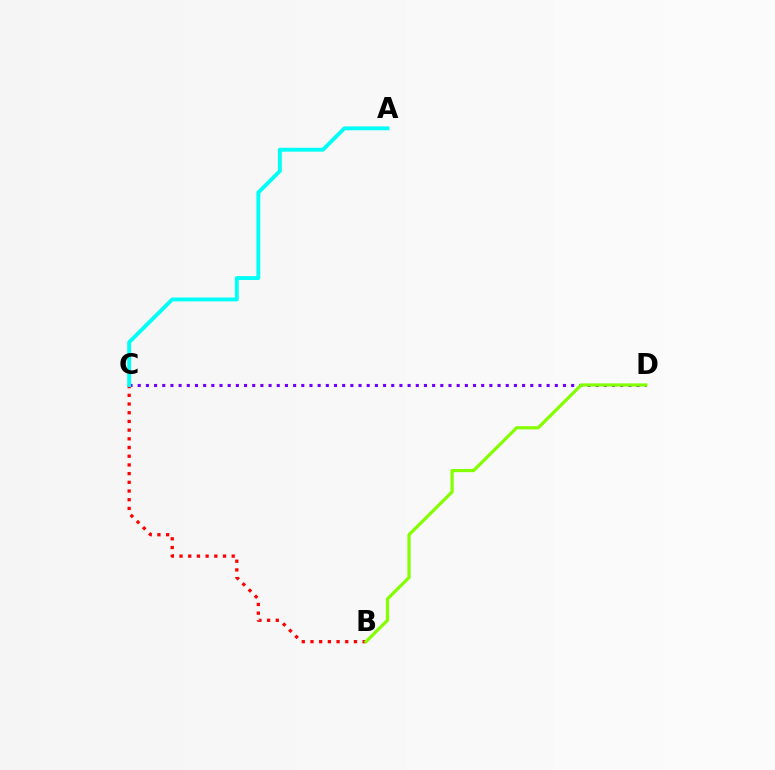{('C', 'D'): [{'color': '#7200ff', 'line_style': 'dotted', 'thickness': 2.22}], ('B', 'C'): [{'color': '#ff0000', 'line_style': 'dotted', 'thickness': 2.36}], ('B', 'D'): [{'color': '#84ff00', 'line_style': 'solid', 'thickness': 2.31}], ('A', 'C'): [{'color': '#00fff6', 'line_style': 'solid', 'thickness': 2.79}]}